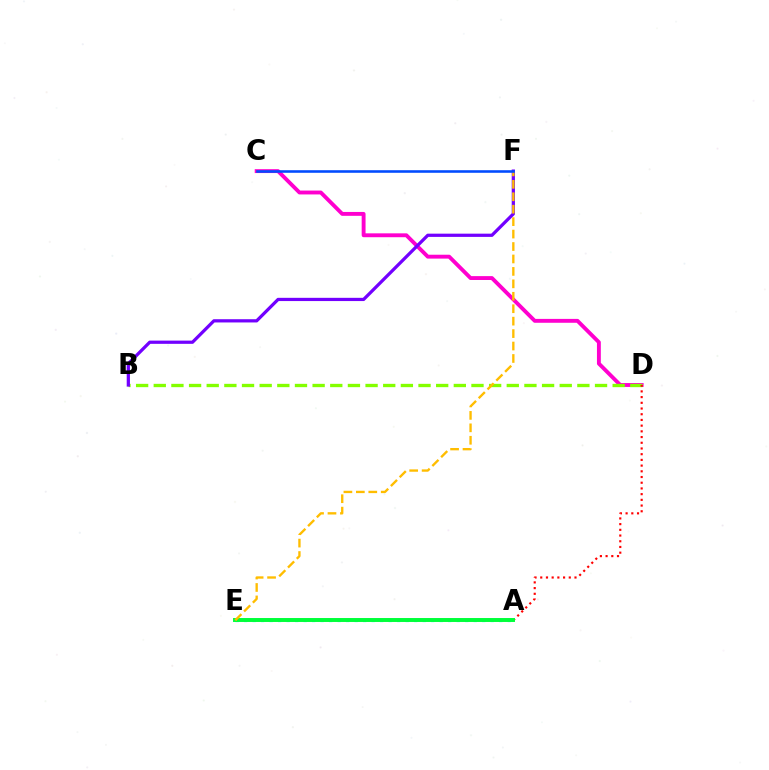{('C', 'D'): [{'color': '#ff00cf', 'line_style': 'solid', 'thickness': 2.79}], ('B', 'D'): [{'color': '#84ff00', 'line_style': 'dashed', 'thickness': 2.4}], ('A', 'E'): [{'color': '#00fff6', 'line_style': 'dotted', 'thickness': 2.31}, {'color': '#00ff39', 'line_style': 'solid', 'thickness': 2.84}], ('B', 'F'): [{'color': '#7200ff', 'line_style': 'solid', 'thickness': 2.33}], ('A', 'D'): [{'color': '#ff0000', 'line_style': 'dotted', 'thickness': 1.55}], ('E', 'F'): [{'color': '#ffbd00', 'line_style': 'dashed', 'thickness': 1.69}], ('C', 'F'): [{'color': '#004bff', 'line_style': 'solid', 'thickness': 1.85}]}